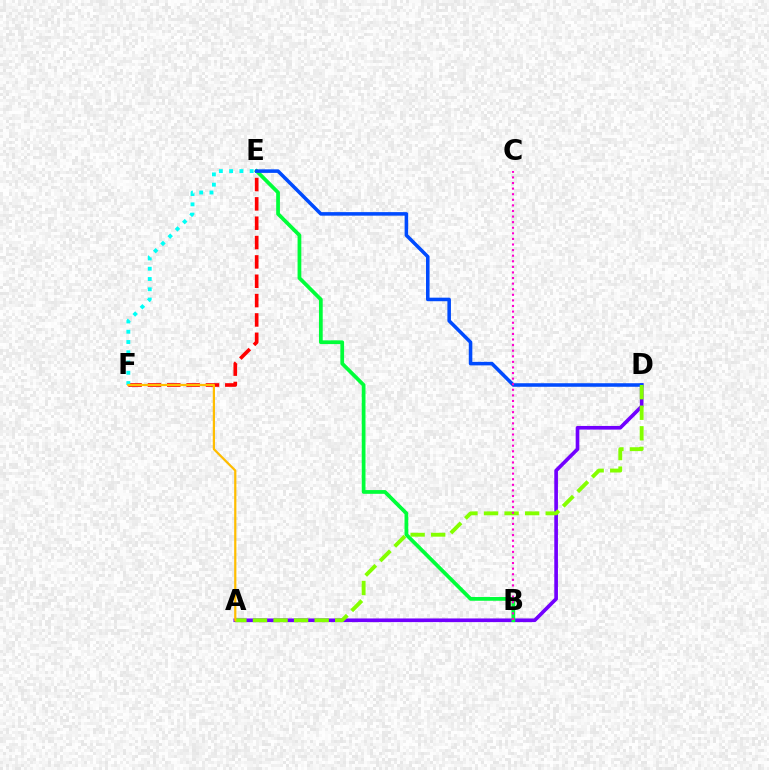{('E', 'F'): [{'color': '#ff0000', 'line_style': 'dashed', 'thickness': 2.63}, {'color': '#00fff6', 'line_style': 'dotted', 'thickness': 2.79}], ('A', 'D'): [{'color': '#7200ff', 'line_style': 'solid', 'thickness': 2.63}, {'color': '#84ff00', 'line_style': 'dashed', 'thickness': 2.79}], ('B', 'E'): [{'color': '#00ff39', 'line_style': 'solid', 'thickness': 2.7}], ('D', 'E'): [{'color': '#004bff', 'line_style': 'solid', 'thickness': 2.55}], ('A', 'F'): [{'color': '#ffbd00', 'line_style': 'solid', 'thickness': 1.6}], ('B', 'C'): [{'color': '#ff00cf', 'line_style': 'dotted', 'thickness': 1.52}]}